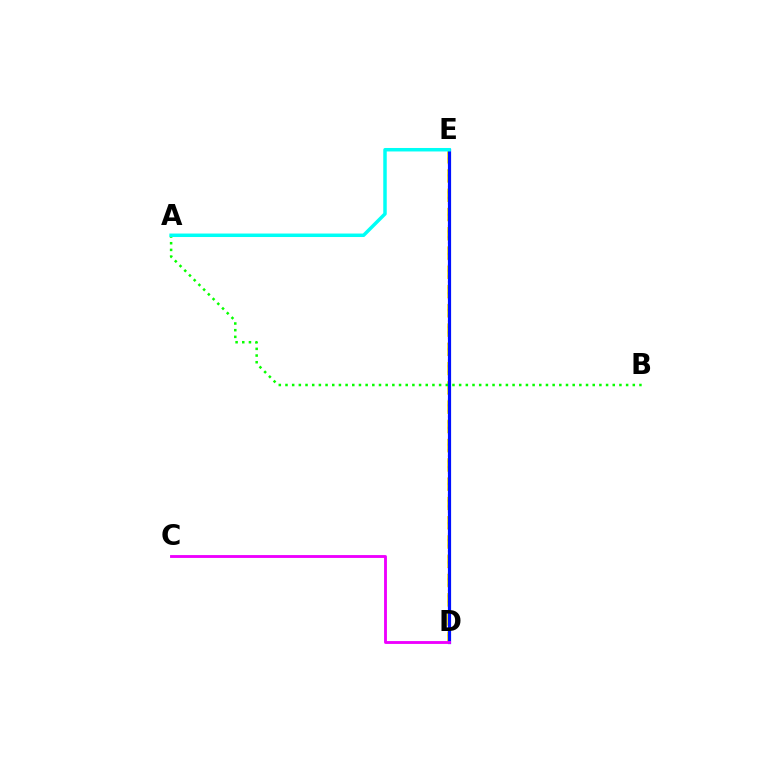{('D', 'E'): [{'color': '#fcf500', 'line_style': 'dashed', 'thickness': 2.62}, {'color': '#ff0000', 'line_style': 'dotted', 'thickness': 1.52}, {'color': '#0010ff', 'line_style': 'solid', 'thickness': 2.3}], ('A', 'B'): [{'color': '#08ff00', 'line_style': 'dotted', 'thickness': 1.81}], ('C', 'D'): [{'color': '#ee00ff', 'line_style': 'solid', 'thickness': 2.06}], ('A', 'E'): [{'color': '#00fff6', 'line_style': 'solid', 'thickness': 2.51}]}